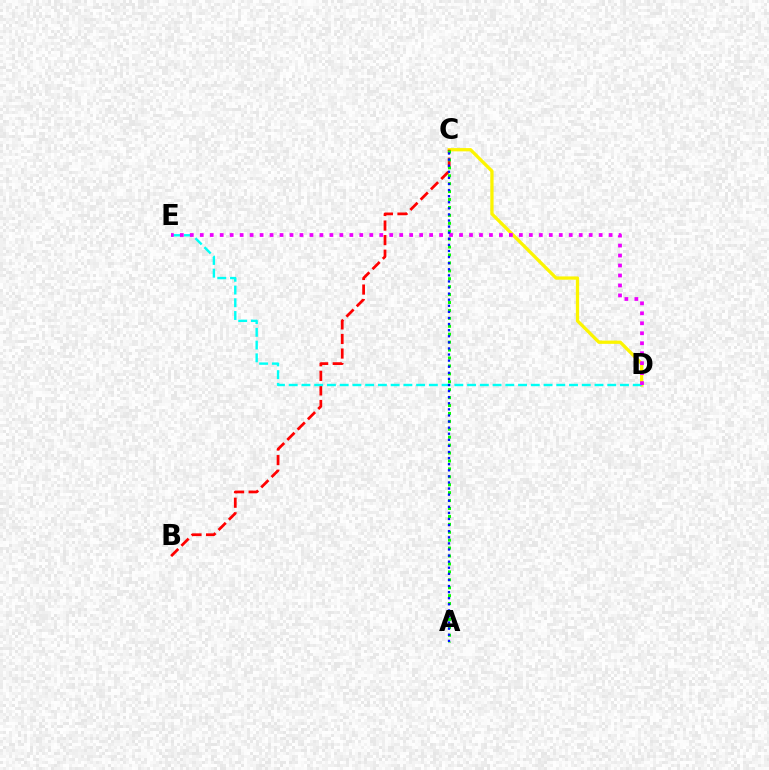{('C', 'D'): [{'color': '#fcf500', 'line_style': 'solid', 'thickness': 2.36}], ('B', 'C'): [{'color': '#ff0000', 'line_style': 'dashed', 'thickness': 1.98}], ('D', 'E'): [{'color': '#00fff6', 'line_style': 'dashed', 'thickness': 1.73}, {'color': '#ee00ff', 'line_style': 'dotted', 'thickness': 2.71}], ('A', 'C'): [{'color': '#08ff00', 'line_style': 'dotted', 'thickness': 2.15}, {'color': '#0010ff', 'line_style': 'dotted', 'thickness': 1.66}]}